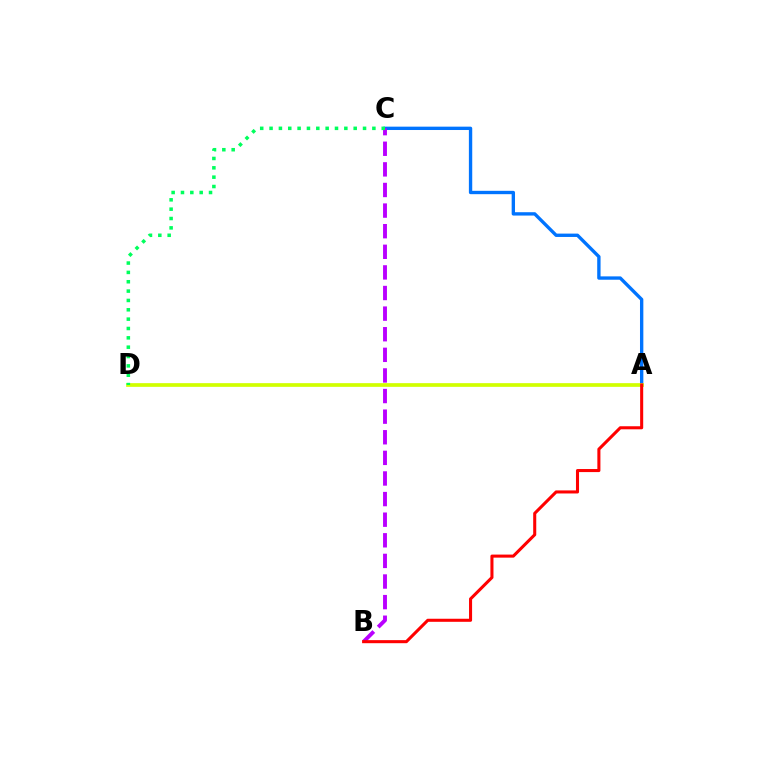{('A', 'C'): [{'color': '#0074ff', 'line_style': 'solid', 'thickness': 2.41}], ('A', 'D'): [{'color': '#d1ff00', 'line_style': 'solid', 'thickness': 2.66}], ('B', 'C'): [{'color': '#b900ff', 'line_style': 'dashed', 'thickness': 2.8}], ('C', 'D'): [{'color': '#00ff5c', 'line_style': 'dotted', 'thickness': 2.54}], ('A', 'B'): [{'color': '#ff0000', 'line_style': 'solid', 'thickness': 2.2}]}